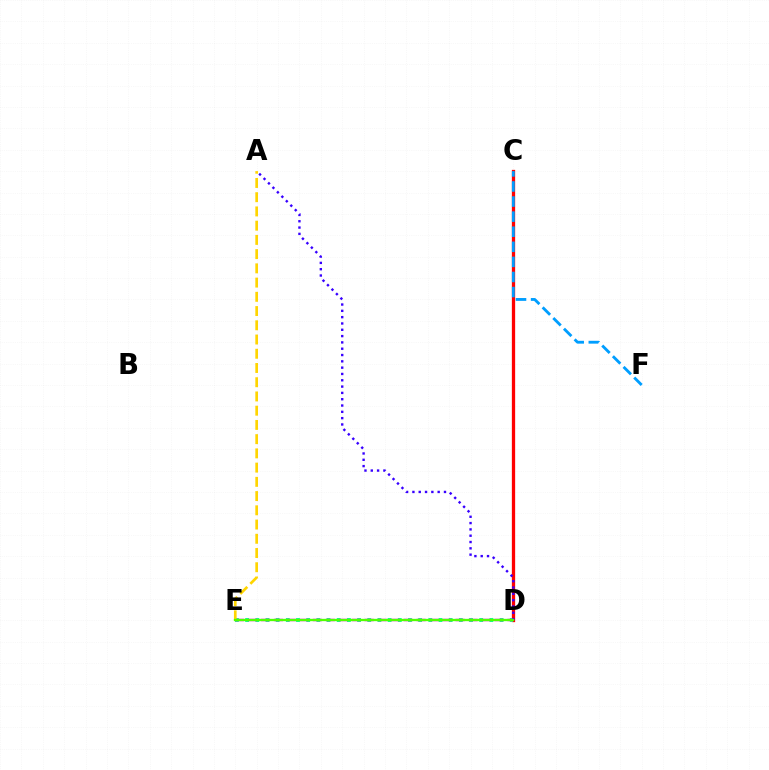{('C', 'D'): [{'color': '#ff0000', 'line_style': 'solid', 'thickness': 2.37}], ('C', 'F'): [{'color': '#009eff', 'line_style': 'dashed', 'thickness': 2.05}], ('D', 'E'): [{'color': '#00ff86', 'line_style': 'dotted', 'thickness': 2.77}, {'color': '#ff00ed', 'line_style': 'dashed', 'thickness': 1.76}, {'color': '#4fff00', 'line_style': 'solid', 'thickness': 1.67}], ('A', 'D'): [{'color': '#3700ff', 'line_style': 'dotted', 'thickness': 1.72}], ('A', 'E'): [{'color': '#ffd500', 'line_style': 'dashed', 'thickness': 1.93}]}